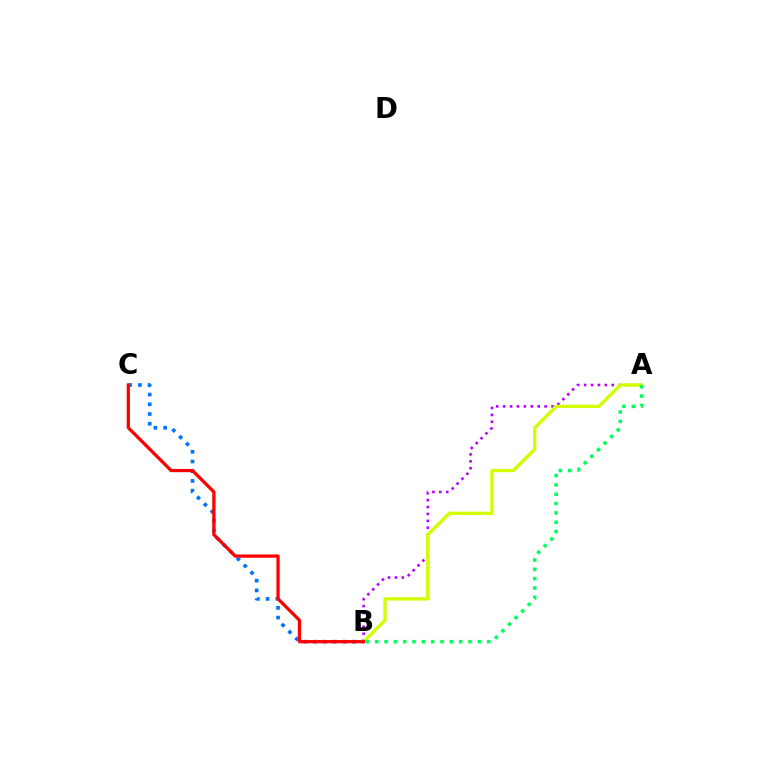{('A', 'B'): [{'color': '#b900ff', 'line_style': 'dotted', 'thickness': 1.88}, {'color': '#d1ff00', 'line_style': 'solid', 'thickness': 2.4}, {'color': '#00ff5c', 'line_style': 'dotted', 'thickness': 2.54}], ('B', 'C'): [{'color': '#0074ff', 'line_style': 'dotted', 'thickness': 2.64}, {'color': '#ff0000', 'line_style': 'solid', 'thickness': 2.34}]}